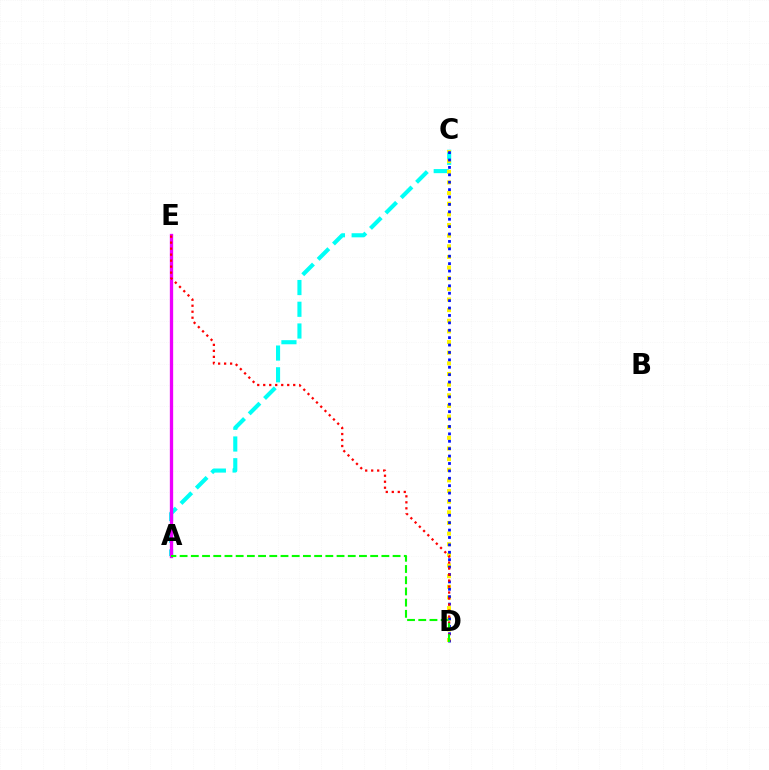{('A', 'C'): [{'color': '#00fff6', 'line_style': 'dashed', 'thickness': 2.95}], ('C', 'D'): [{'color': '#fcf500', 'line_style': 'dotted', 'thickness': 2.89}, {'color': '#0010ff', 'line_style': 'dotted', 'thickness': 2.01}], ('A', 'E'): [{'color': '#ee00ff', 'line_style': 'solid', 'thickness': 2.38}], ('D', 'E'): [{'color': '#ff0000', 'line_style': 'dotted', 'thickness': 1.63}], ('A', 'D'): [{'color': '#08ff00', 'line_style': 'dashed', 'thickness': 1.52}]}